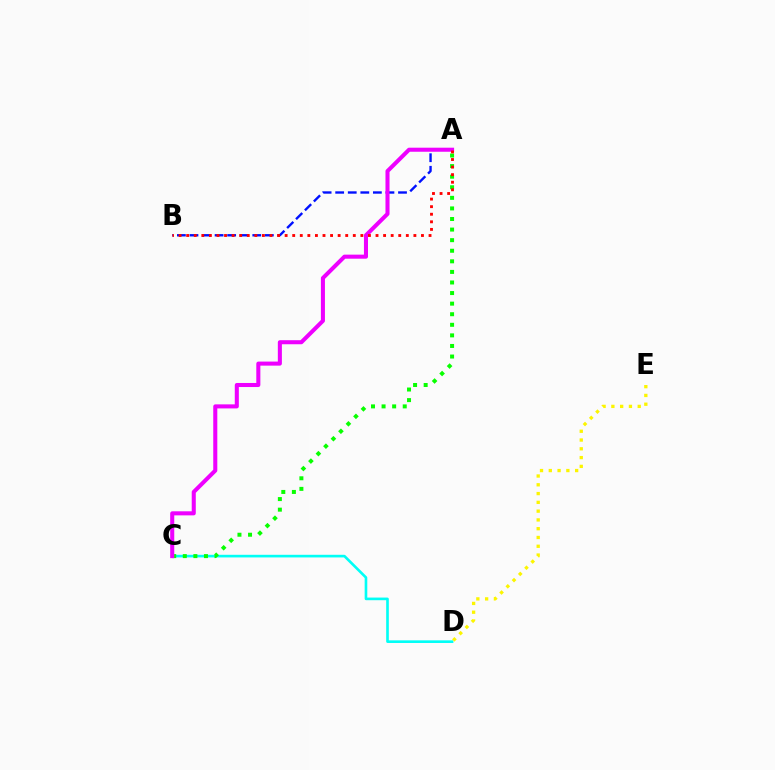{('C', 'D'): [{'color': '#00fff6', 'line_style': 'solid', 'thickness': 1.9}], ('A', 'C'): [{'color': '#08ff00', 'line_style': 'dotted', 'thickness': 2.87}, {'color': '#ee00ff', 'line_style': 'solid', 'thickness': 2.92}], ('A', 'B'): [{'color': '#0010ff', 'line_style': 'dashed', 'thickness': 1.71}, {'color': '#ff0000', 'line_style': 'dotted', 'thickness': 2.06}], ('D', 'E'): [{'color': '#fcf500', 'line_style': 'dotted', 'thickness': 2.39}]}